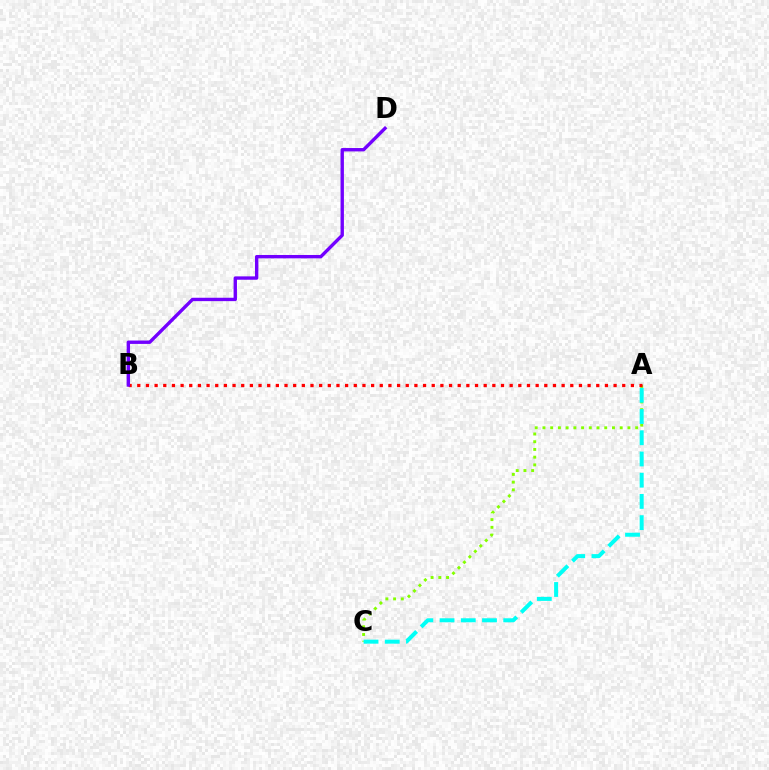{('A', 'C'): [{'color': '#84ff00', 'line_style': 'dotted', 'thickness': 2.1}, {'color': '#00fff6', 'line_style': 'dashed', 'thickness': 2.88}], ('A', 'B'): [{'color': '#ff0000', 'line_style': 'dotted', 'thickness': 2.35}], ('B', 'D'): [{'color': '#7200ff', 'line_style': 'solid', 'thickness': 2.43}]}